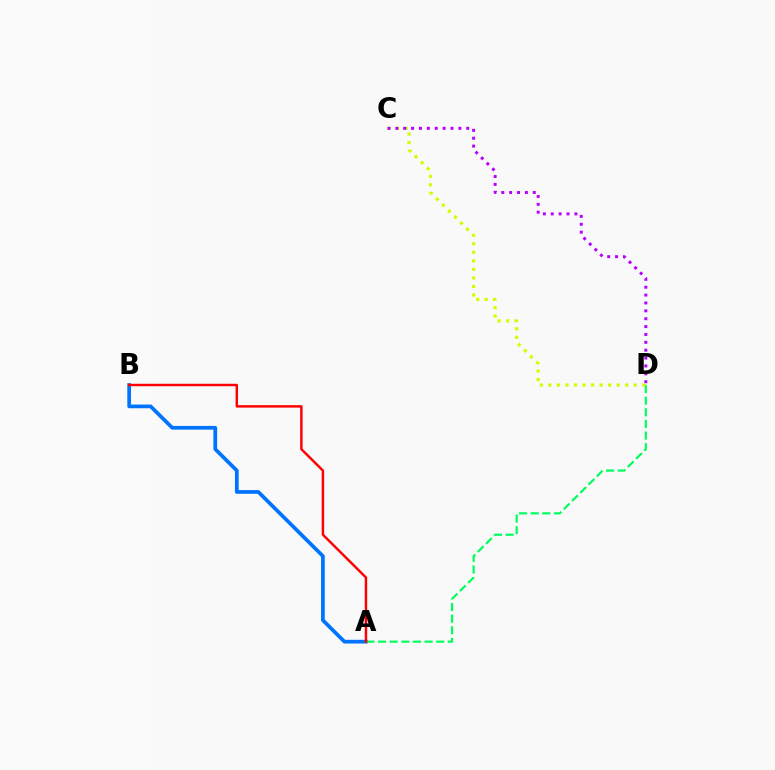{('A', 'B'): [{'color': '#0074ff', 'line_style': 'solid', 'thickness': 2.68}, {'color': '#ff0000', 'line_style': 'solid', 'thickness': 1.76}], ('A', 'D'): [{'color': '#00ff5c', 'line_style': 'dashed', 'thickness': 1.58}], ('C', 'D'): [{'color': '#d1ff00', 'line_style': 'dotted', 'thickness': 2.32}, {'color': '#b900ff', 'line_style': 'dotted', 'thickness': 2.14}]}